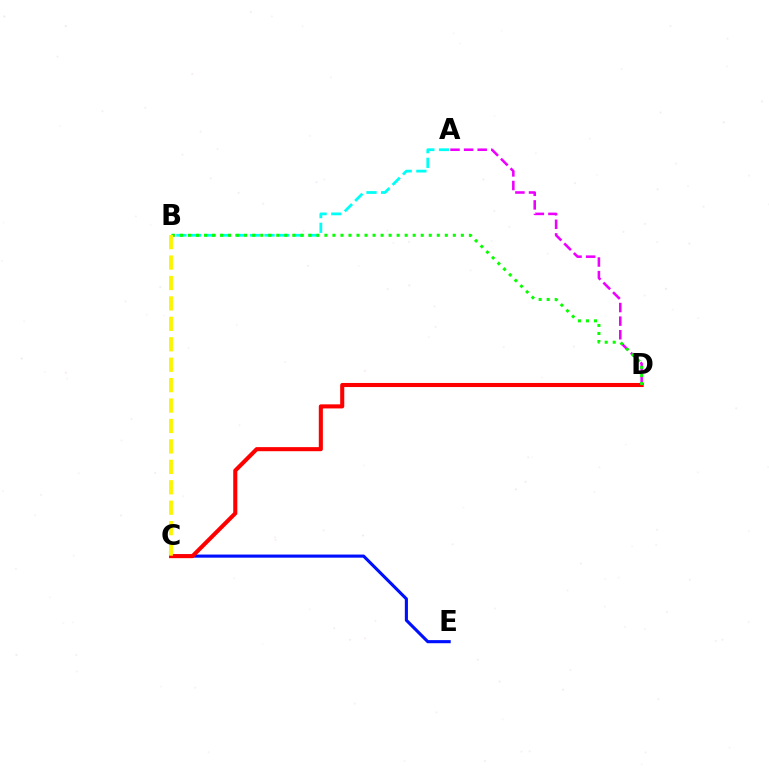{('C', 'E'): [{'color': '#0010ff', 'line_style': 'solid', 'thickness': 2.24}], ('C', 'D'): [{'color': '#ff0000', 'line_style': 'solid', 'thickness': 2.94}], ('A', 'D'): [{'color': '#ee00ff', 'line_style': 'dashed', 'thickness': 1.85}], ('A', 'B'): [{'color': '#00fff6', 'line_style': 'dashed', 'thickness': 2.0}], ('B', 'D'): [{'color': '#08ff00', 'line_style': 'dotted', 'thickness': 2.18}], ('B', 'C'): [{'color': '#fcf500', 'line_style': 'dashed', 'thickness': 2.78}]}